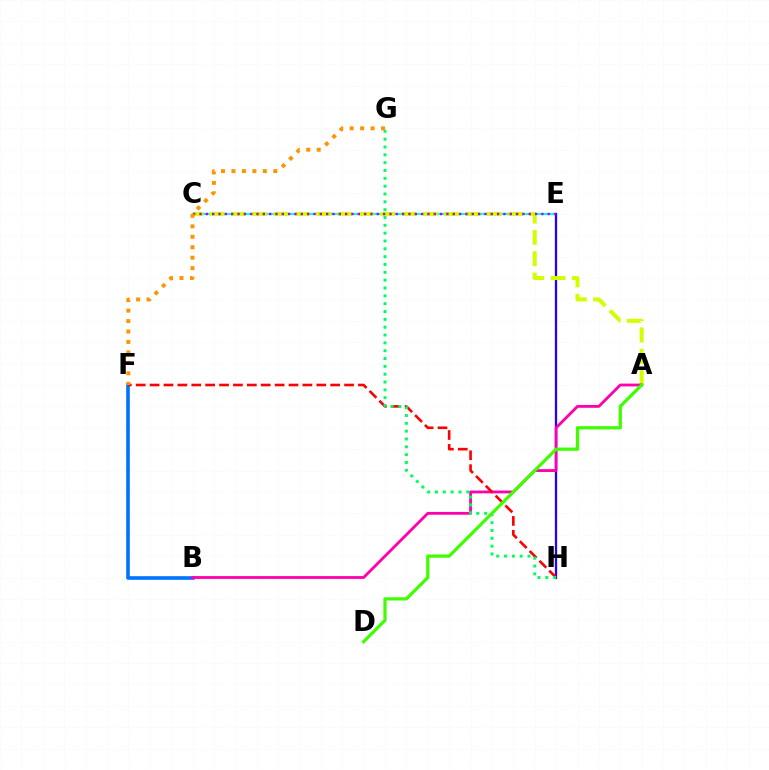{('C', 'E'): [{'color': '#00fff6', 'line_style': 'solid', 'thickness': 1.58}, {'color': '#b900ff', 'line_style': 'dotted', 'thickness': 1.72}], ('B', 'F'): [{'color': '#0074ff', 'line_style': 'solid', 'thickness': 2.61}], ('E', 'H'): [{'color': '#2500ff', 'line_style': 'solid', 'thickness': 1.64}], ('A', 'C'): [{'color': '#d1ff00', 'line_style': 'dashed', 'thickness': 2.9}], ('A', 'B'): [{'color': '#ff00ac', 'line_style': 'solid', 'thickness': 2.03}], ('F', 'H'): [{'color': '#ff0000', 'line_style': 'dashed', 'thickness': 1.89}], ('G', 'H'): [{'color': '#00ff5c', 'line_style': 'dotted', 'thickness': 2.13}], ('A', 'D'): [{'color': '#3dff00', 'line_style': 'solid', 'thickness': 2.32}], ('F', 'G'): [{'color': '#ff9400', 'line_style': 'dotted', 'thickness': 2.84}]}